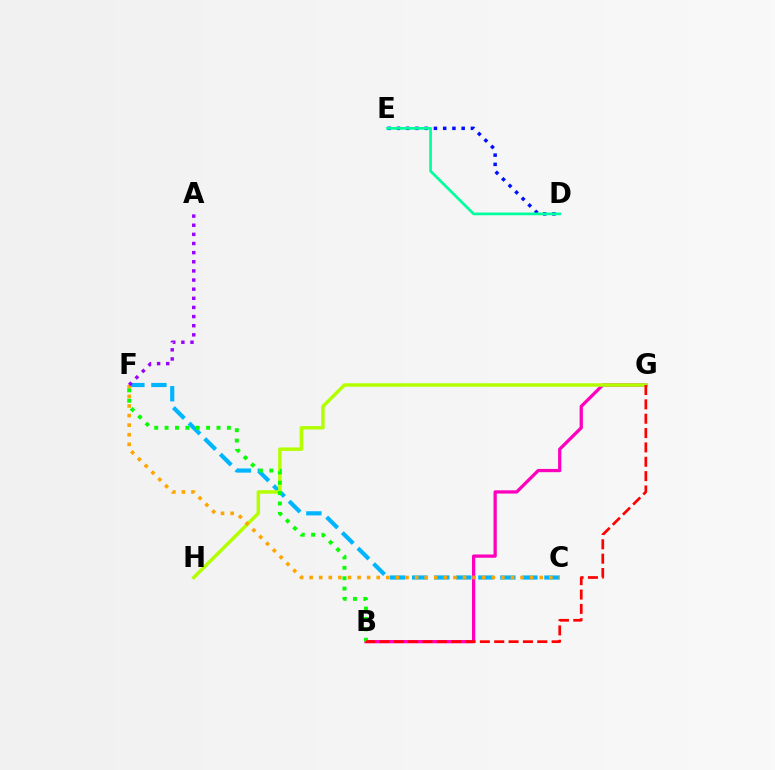{('C', 'F'): [{'color': '#00b5ff', 'line_style': 'dashed', 'thickness': 2.99}, {'color': '#ffa500', 'line_style': 'dotted', 'thickness': 2.61}], ('B', 'G'): [{'color': '#ff00bd', 'line_style': 'solid', 'thickness': 2.35}, {'color': '#ff0000', 'line_style': 'dashed', 'thickness': 1.95}], ('G', 'H'): [{'color': '#b3ff00', 'line_style': 'solid', 'thickness': 2.5}], ('D', 'E'): [{'color': '#0010ff', 'line_style': 'dotted', 'thickness': 2.51}, {'color': '#00ff9d', 'line_style': 'solid', 'thickness': 1.95}], ('A', 'F'): [{'color': '#9b00ff', 'line_style': 'dotted', 'thickness': 2.48}], ('B', 'F'): [{'color': '#08ff00', 'line_style': 'dotted', 'thickness': 2.82}]}